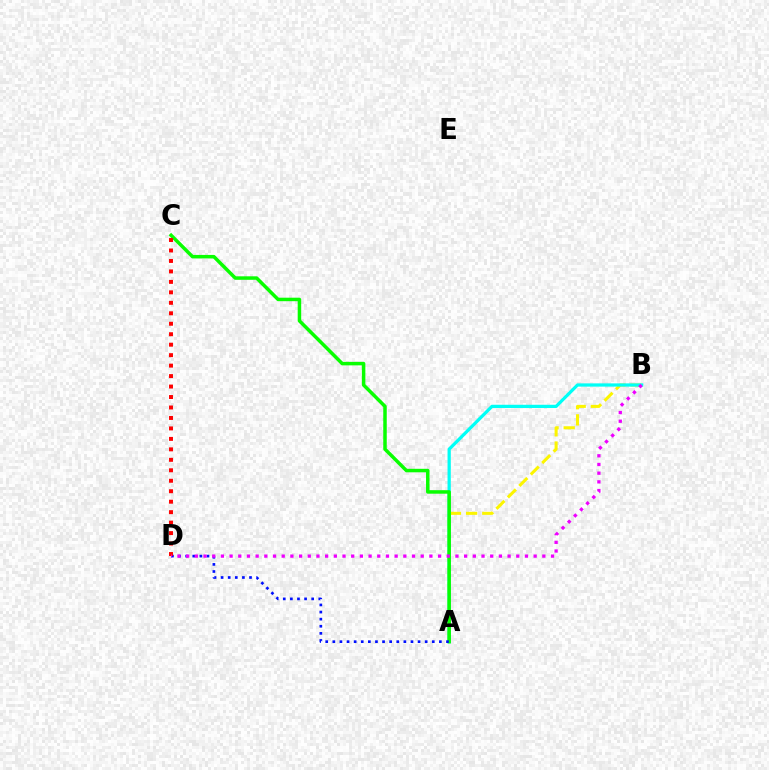{('A', 'B'): [{'color': '#fcf500', 'line_style': 'dashed', 'thickness': 2.2}, {'color': '#00fff6', 'line_style': 'solid', 'thickness': 2.34}], ('A', 'C'): [{'color': '#08ff00', 'line_style': 'solid', 'thickness': 2.51}], ('A', 'D'): [{'color': '#0010ff', 'line_style': 'dotted', 'thickness': 1.93}], ('C', 'D'): [{'color': '#ff0000', 'line_style': 'dotted', 'thickness': 2.84}], ('B', 'D'): [{'color': '#ee00ff', 'line_style': 'dotted', 'thickness': 2.36}]}